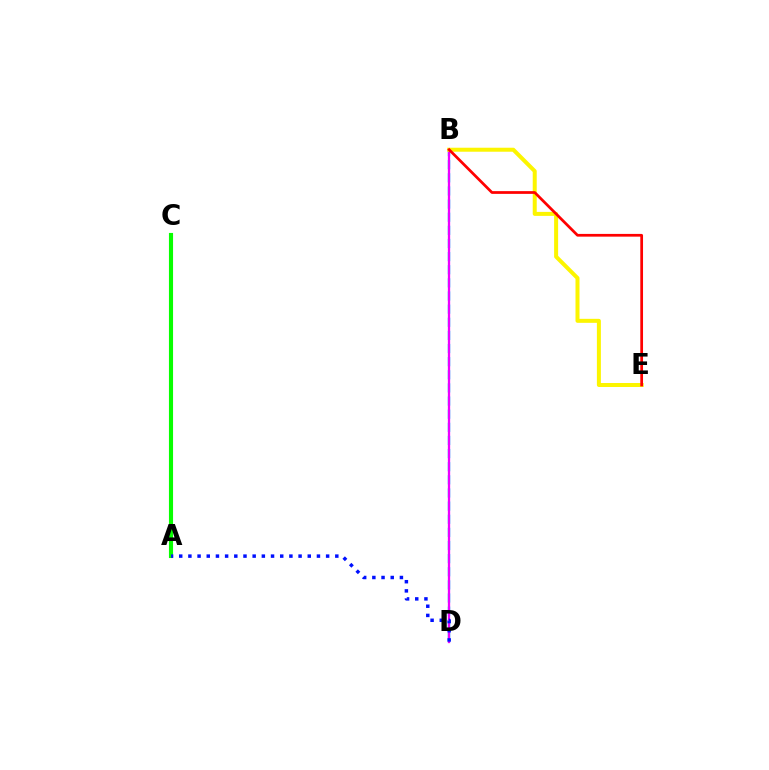{('B', 'D'): [{'color': '#00fff6', 'line_style': 'dashed', 'thickness': 1.78}, {'color': '#ee00ff', 'line_style': 'solid', 'thickness': 1.66}], ('A', 'C'): [{'color': '#08ff00', 'line_style': 'solid', 'thickness': 2.96}], ('A', 'D'): [{'color': '#0010ff', 'line_style': 'dotted', 'thickness': 2.49}], ('B', 'E'): [{'color': '#fcf500', 'line_style': 'solid', 'thickness': 2.88}, {'color': '#ff0000', 'line_style': 'solid', 'thickness': 1.97}]}